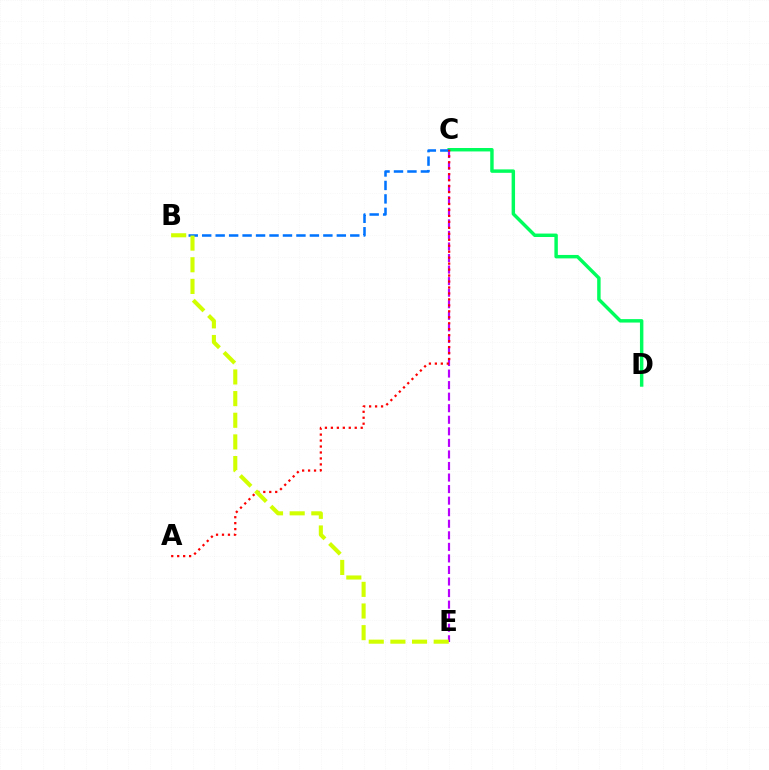{('C', 'E'): [{'color': '#b900ff', 'line_style': 'dashed', 'thickness': 1.57}], ('C', 'D'): [{'color': '#00ff5c', 'line_style': 'solid', 'thickness': 2.48}], ('B', 'C'): [{'color': '#0074ff', 'line_style': 'dashed', 'thickness': 1.83}], ('A', 'C'): [{'color': '#ff0000', 'line_style': 'dotted', 'thickness': 1.62}], ('B', 'E'): [{'color': '#d1ff00', 'line_style': 'dashed', 'thickness': 2.94}]}